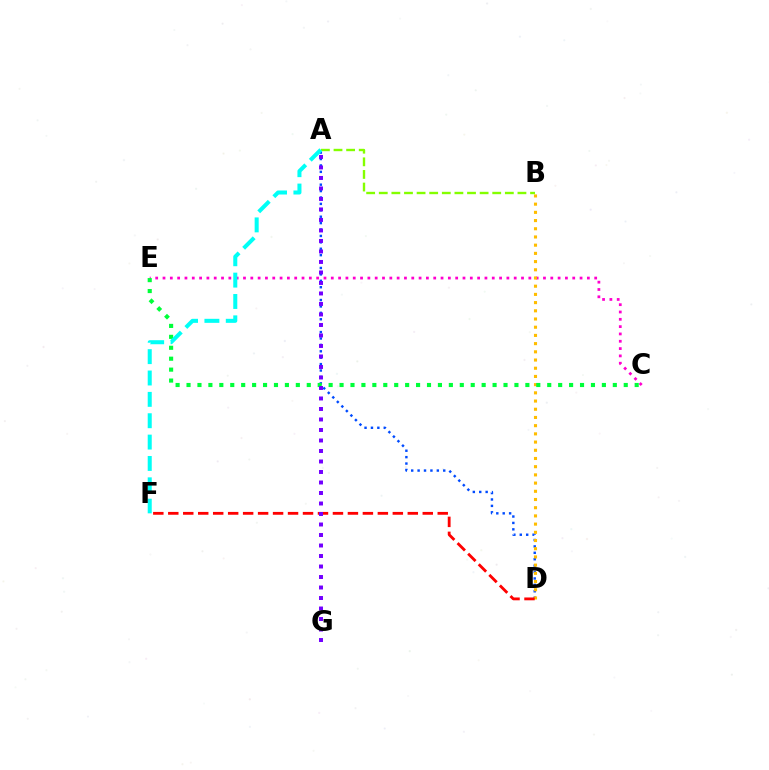{('C', 'E'): [{'color': '#ff00cf', 'line_style': 'dotted', 'thickness': 1.99}, {'color': '#00ff39', 'line_style': 'dotted', 'thickness': 2.97}], ('A', 'D'): [{'color': '#004bff', 'line_style': 'dotted', 'thickness': 1.74}], ('B', 'D'): [{'color': '#ffbd00', 'line_style': 'dotted', 'thickness': 2.23}], ('D', 'F'): [{'color': '#ff0000', 'line_style': 'dashed', 'thickness': 2.03}], ('A', 'B'): [{'color': '#84ff00', 'line_style': 'dashed', 'thickness': 1.71}], ('A', 'G'): [{'color': '#7200ff', 'line_style': 'dotted', 'thickness': 2.85}], ('A', 'F'): [{'color': '#00fff6', 'line_style': 'dashed', 'thickness': 2.9}]}